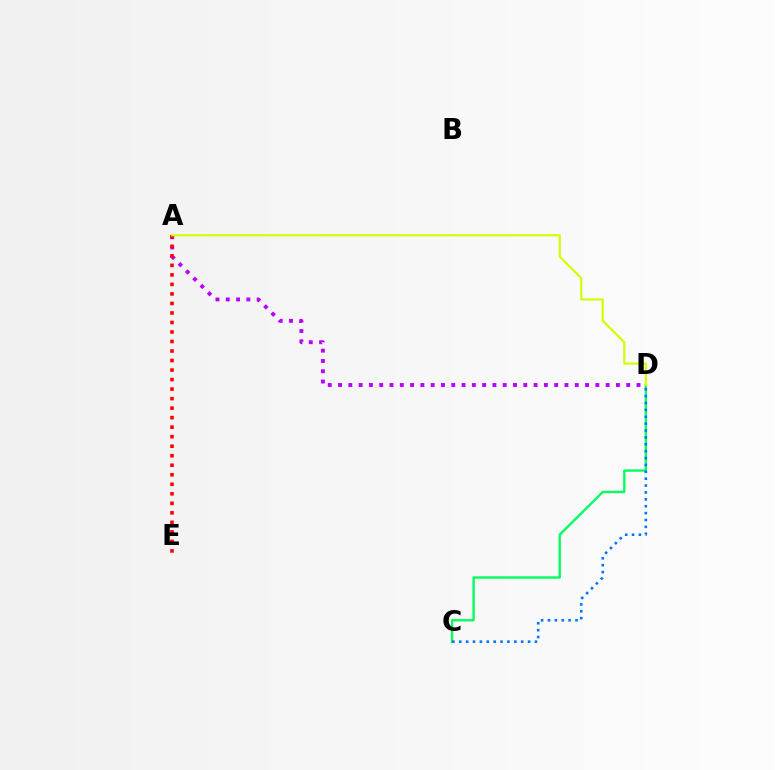{('C', 'D'): [{'color': '#00ff5c', 'line_style': 'solid', 'thickness': 1.7}, {'color': '#0074ff', 'line_style': 'dotted', 'thickness': 1.87}], ('A', 'D'): [{'color': '#b900ff', 'line_style': 'dotted', 'thickness': 2.8}, {'color': '#d1ff00', 'line_style': 'solid', 'thickness': 1.57}], ('A', 'E'): [{'color': '#ff0000', 'line_style': 'dotted', 'thickness': 2.59}]}